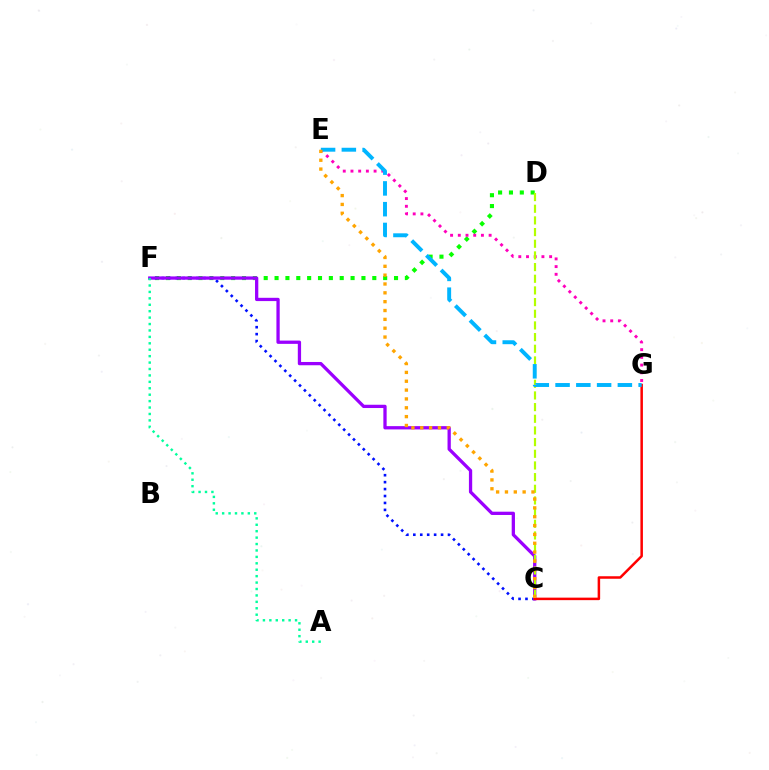{('D', 'F'): [{'color': '#08ff00', 'line_style': 'dotted', 'thickness': 2.95}], ('C', 'F'): [{'color': '#0010ff', 'line_style': 'dotted', 'thickness': 1.88}, {'color': '#9b00ff', 'line_style': 'solid', 'thickness': 2.36}], ('E', 'G'): [{'color': '#ff00bd', 'line_style': 'dotted', 'thickness': 2.09}, {'color': '#00b5ff', 'line_style': 'dashed', 'thickness': 2.82}], ('C', 'G'): [{'color': '#ff0000', 'line_style': 'solid', 'thickness': 1.81}], ('C', 'D'): [{'color': '#b3ff00', 'line_style': 'dashed', 'thickness': 1.59}], ('A', 'F'): [{'color': '#00ff9d', 'line_style': 'dotted', 'thickness': 1.75}], ('C', 'E'): [{'color': '#ffa500', 'line_style': 'dotted', 'thickness': 2.4}]}